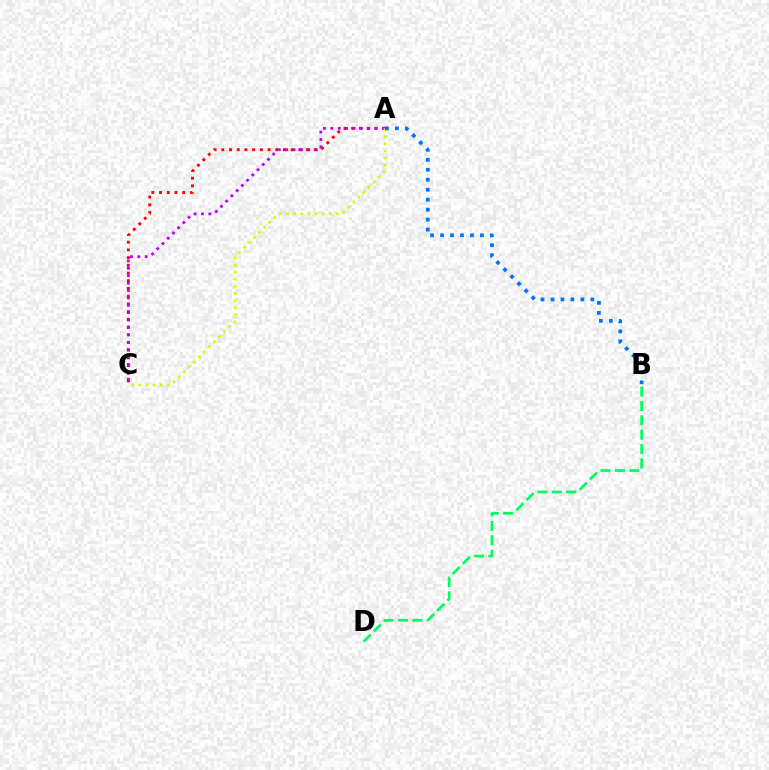{('B', 'D'): [{'color': '#00ff5c', 'line_style': 'dashed', 'thickness': 1.95}], ('A', 'C'): [{'color': '#ff0000', 'line_style': 'dotted', 'thickness': 2.09}, {'color': '#b900ff', 'line_style': 'dotted', 'thickness': 2.01}, {'color': '#d1ff00', 'line_style': 'dotted', 'thickness': 1.93}], ('A', 'B'): [{'color': '#0074ff', 'line_style': 'dotted', 'thickness': 2.71}]}